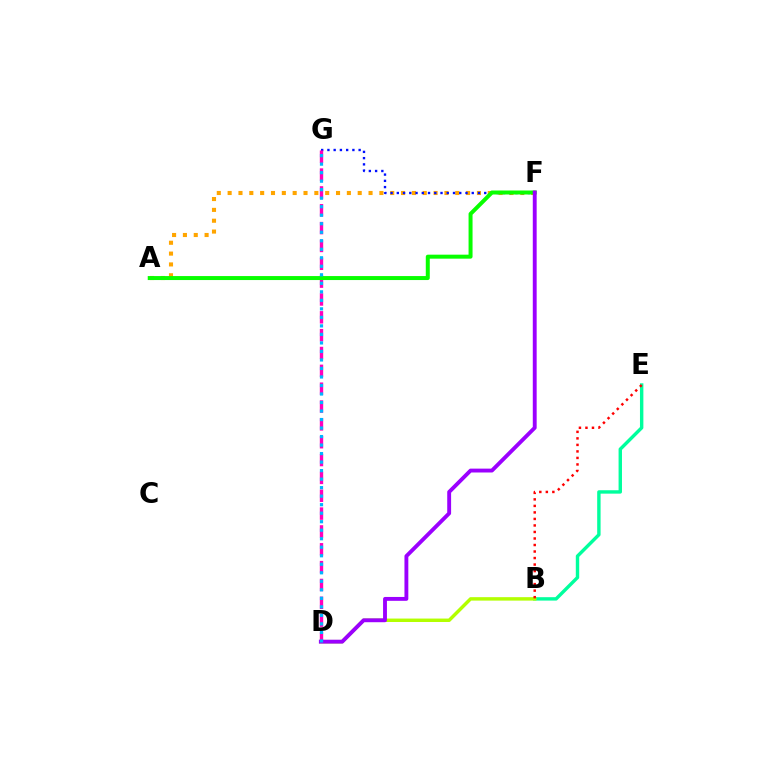{('B', 'E'): [{'color': '#00ff9d', 'line_style': 'solid', 'thickness': 2.45}, {'color': '#ff0000', 'line_style': 'dotted', 'thickness': 1.77}], ('A', 'F'): [{'color': '#ffa500', 'line_style': 'dotted', 'thickness': 2.95}, {'color': '#08ff00', 'line_style': 'solid', 'thickness': 2.87}], ('F', 'G'): [{'color': '#0010ff', 'line_style': 'dotted', 'thickness': 1.7}], ('B', 'D'): [{'color': '#b3ff00', 'line_style': 'solid', 'thickness': 2.48}], ('D', 'G'): [{'color': '#ff00bd', 'line_style': 'dashed', 'thickness': 2.42}, {'color': '#00b5ff', 'line_style': 'dotted', 'thickness': 2.31}], ('D', 'F'): [{'color': '#9b00ff', 'line_style': 'solid', 'thickness': 2.79}]}